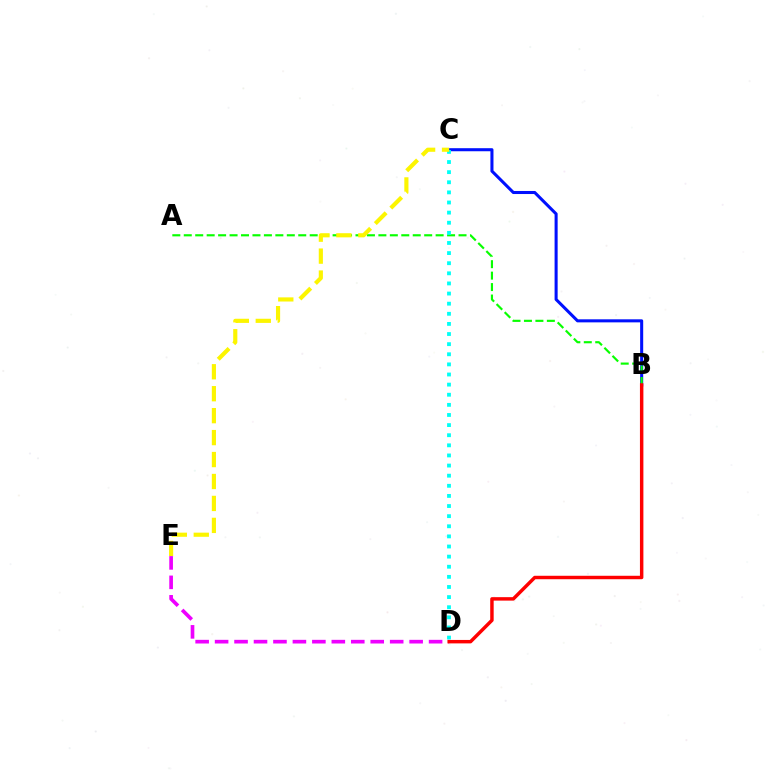{('B', 'C'): [{'color': '#0010ff', 'line_style': 'solid', 'thickness': 2.2}], ('A', 'B'): [{'color': '#08ff00', 'line_style': 'dashed', 'thickness': 1.56}], ('C', 'D'): [{'color': '#00fff6', 'line_style': 'dotted', 'thickness': 2.75}], ('C', 'E'): [{'color': '#fcf500', 'line_style': 'dashed', 'thickness': 2.98}], ('D', 'E'): [{'color': '#ee00ff', 'line_style': 'dashed', 'thickness': 2.64}], ('B', 'D'): [{'color': '#ff0000', 'line_style': 'solid', 'thickness': 2.48}]}